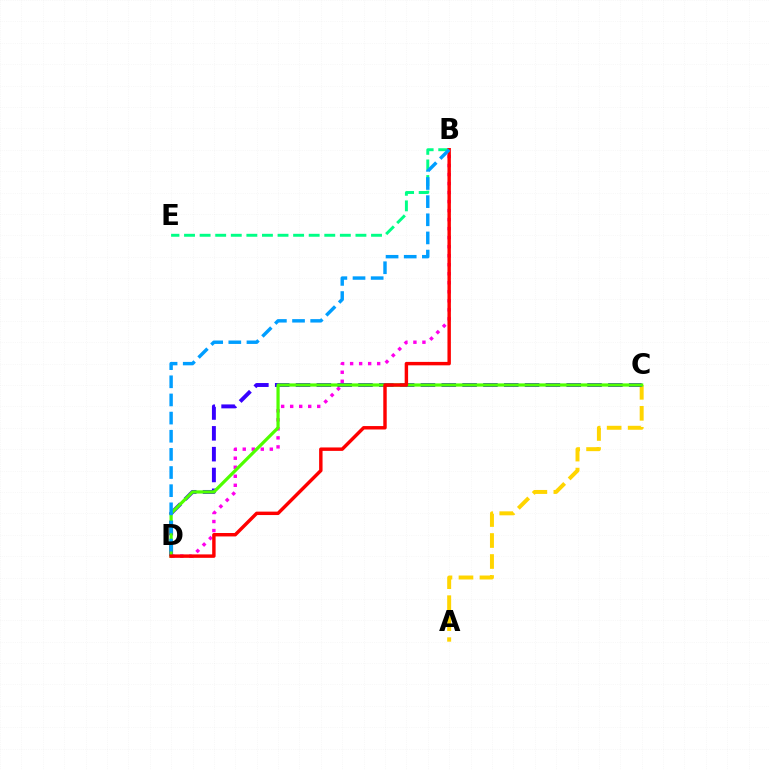{('A', 'C'): [{'color': '#ffd500', 'line_style': 'dashed', 'thickness': 2.85}], ('B', 'D'): [{'color': '#ff00ed', 'line_style': 'dotted', 'thickness': 2.45}, {'color': '#ff0000', 'line_style': 'solid', 'thickness': 2.47}, {'color': '#009eff', 'line_style': 'dashed', 'thickness': 2.47}], ('B', 'E'): [{'color': '#00ff86', 'line_style': 'dashed', 'thickness': 2.12}], ('C', 'D'): [{'color': '#3700ff', 'line_style': 'dashed', 'thickness': 2.83}, {'color': '#4fff00', 'line_style': 'solid', 'thickness': 2.31}]}